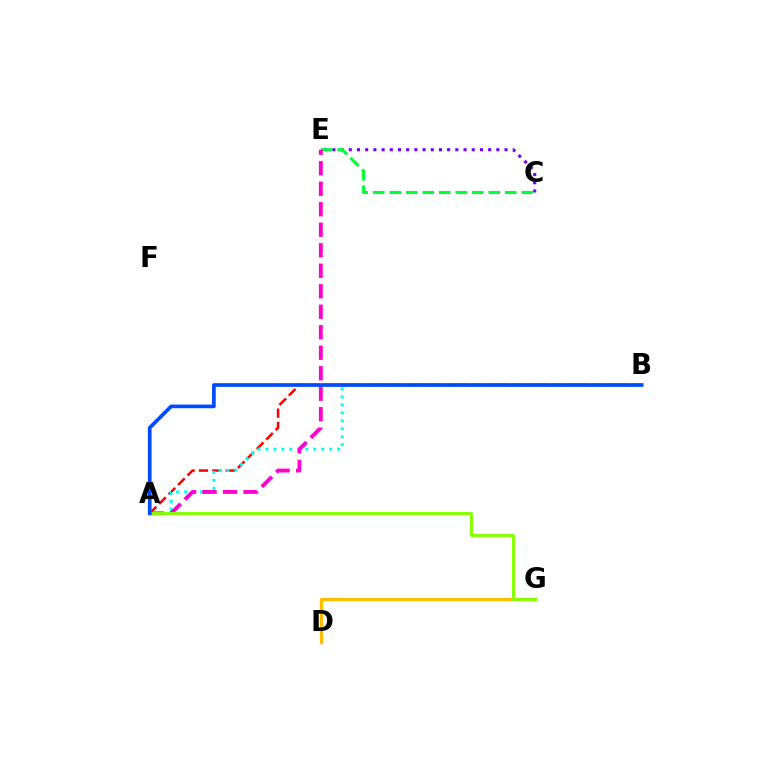{('D', 'G'): [{'color': '#ffbd00', 'line_style': 'solid', 'thickness': 2.36}], ('C', 'E'): [{'color': '#7200ff', 'line_style': 'dotted', 'thickness': 2.23}, {'color': '#00ff39', 'line_style': 'dashed', 'thickness': 2.24}], ('A', 'B'): [{'color': '#ff0000', 'line_style': 'dashed', 'thickness': 1.82}, {'color': '#00fff6', 'line_style': 'dotted', 'thickness': 2.17}, {'color': '#004bff', 'line_style': 'solid', 'thickness': 2.65}], ('A', 'E'): [{'color': '#ff00cf', 'line_style': 'dashed', 'thickness': 2.78}], ('A', 'G'): [{'color': '#84ff00', 'line_style': 'solid', 'thickness': 2.08}]}